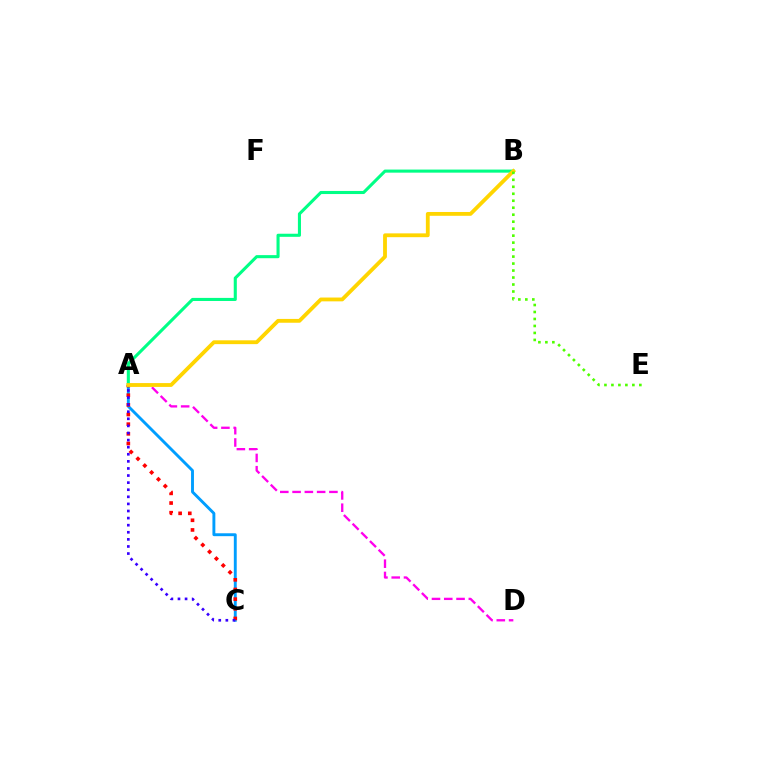{('A', 'D'): [{'color': '#ff00ed', 'line_style': 'dashed', 'thickness': 1.67}], ('A', 'B'): [{'color': '#00ff86', 'line_style': 'solid', 'thickness': 2.22}, {'color': '#ffd500', 'line_style': 'solid', 'thickness': 2.75}], ('A', 'C'): [{'color': '#009eff', 'line_style': 'solid', 'thickness': 2.09}, {'color': '#ff0000', 'line_style': 'dotted', 'thickness': 2.62}, {'color': '#3700ff', 'line_style': 'dotted', 'thickness': 1.93}], ('B', 'E'): [{'color': '#4fff00', 'line_style': 'dotted', 'thickness': 1.9}]}